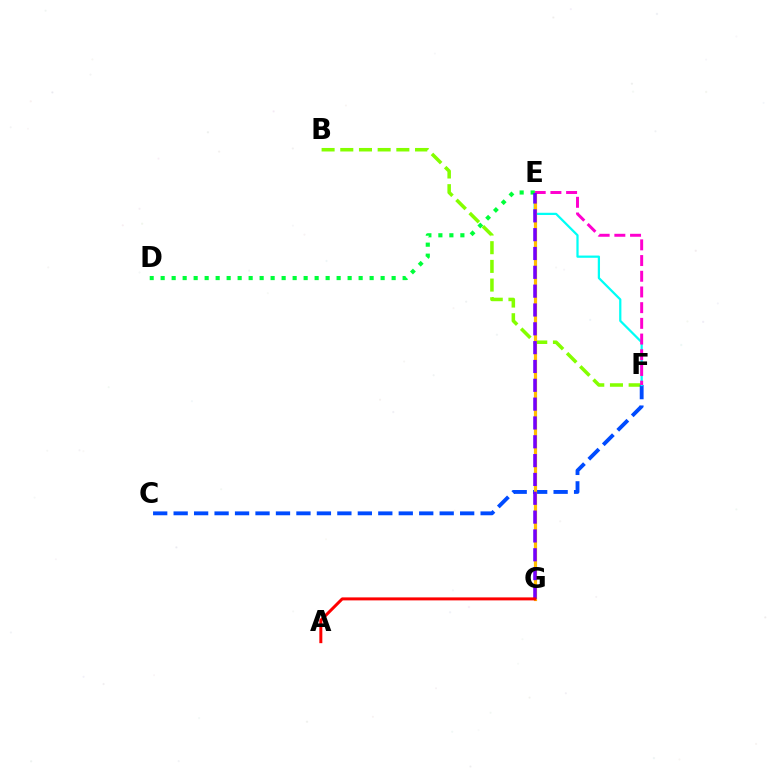{('B', 'F'): [{'color': '#84ff00', 'line_style': 'dashed', 'thickness': 2.54}], ('C', 'F'): [{'color': '#004bff', 'line_style': 'dashed', 'thickness': 2.78}], ('E', 'F'): [{'color': '#00fff6', 'line_style': 'solid', 'thickness': 1.61}, {'color': '#ff00cf', 'line_style': 'dashed', 'thickness': 2.13}], ('E', 'G'): [{'color': '#ffbd00', 'line_style': 'solid', 'thickness': 2.29}, {'color': '#7200ff', 'line_style': 'dashed', 'thickness': 2.56}], ('D', 'E'): [{'color': '#00ff39', 'line_style': 'dotted', 'thickness': 2.99}], ('A', 'G'): [{'color': '#ff0000', 'line_style': 'solid', 'thickness': 2.15}]}